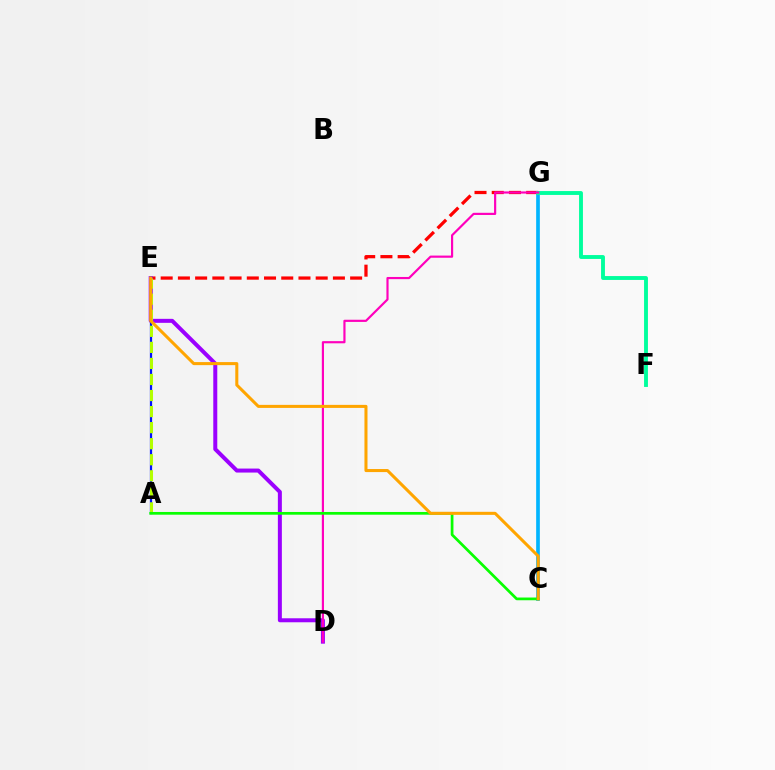{('E', 'G'): [{'color': '#ff0000', 'line_style': 'dashed', 'thickness': 2.34}], ('D', 'E'): [{'color': '#9b00ff', 'line_style': 'solid', 'thickness': 2.88}], ('C', 'G'): [{'color': '#00b5ff', 'line_style': 'solid', 'thickness': 2.64}], ('A', 'E'): [{'color': '#0010ff', 'line_style': 'solid', 'thickness': 1.63}, {'color': '#b3ff00', 'line_style': 'dashed', 'thickness': 2.18}], ('F', 'G'): [{'color': '#00ff9d', 'line_style': 'solid', 'thickness': 2.79}], ('D', 'G'): [{'color': '#ff00bd', 'line_style': 'solid', 'thickness': 1.56}], ('A', 'C'): [{'color': '#08ff00', 'line_style': 'solid', 'thickness': 1.96}], ('C', 'E'): [{'color': '#ffa500', 'line_style': 'solid', 'thickness': 2.19}]}